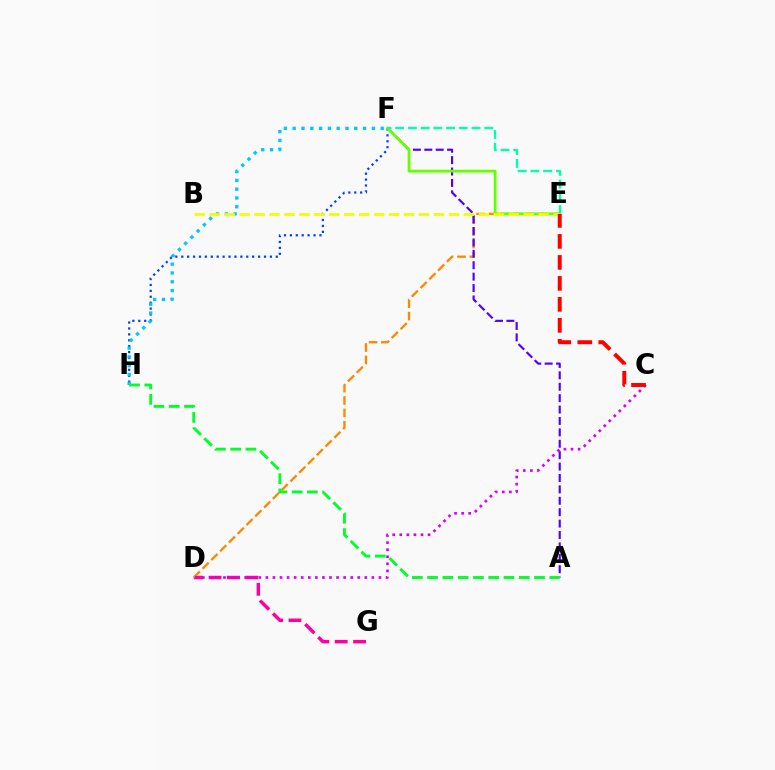{('D', 'G'): [{'color': '#ff00a0', 'line_style': 'dashed', 'thickness': 2.49}], ('D', 'E'): [{'color': '#ff8800', 'line_style': 'dashed', 'thickness': 1.68}], ('A', 'F'): [{'color': '#4f00ff', 'line_style': 'dashed', 'thickness': 1.55}], ('F', 'H'): [{'color': '#003fff', 'line_style': 'dotted', 'thickness': 1.61}, {'color': '#00c7ff', 'line_style': 'dotted', 'thickness': 2.39}], ('E', 'F'): [{'color': '#66ff00', 'line_style': 'solid', 'thickness': 2.01}, {'color': '#00ffaf', 'line_style': 'dashed', 'thickness': 1.73}], ('C', 'D'): [{'color': '#d600ff', 'line_style': 'dotted', 'thickness': 1.92}], ('B', 'E'): [{'color': '#eeff00', 'line_style': 'dashed', 'thickness': 2.03}], ('C', 'E'): [{'color': '#ff0000', 'line_style': 'dashed', 'thickness': 2.85}], ('A', 'H'): [{'color': '#00ff27', 'line_style': 'dashed', 'thickness': 2.08}]}